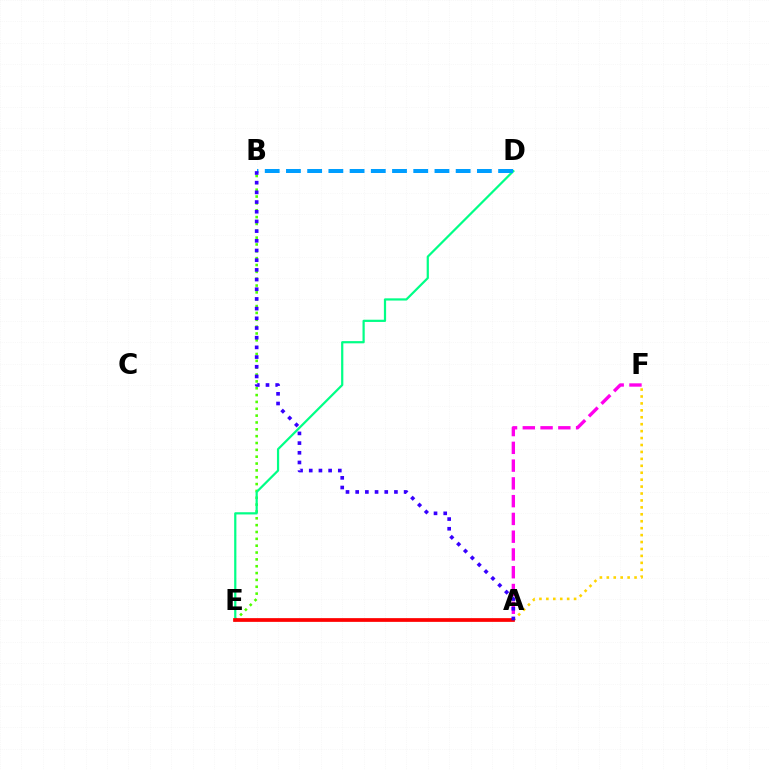{('B', 'E'): [{'color': '#4fff00', 'line_style': 'dotted', 'thickness': 1.86}], ('A', 'F'): [{'color': '#ff00ed', 'line_style': 'dashed', 'thickness': 2.41}, {'color': '#ffd500', 'line_style': 'dotted', 'thickness': 1.88}], ('D', 'E'): [{'color': '#00ff86', 'line_style': 'solid', 'thickness': 1.6}], ('A', 'E'): [{'color': '#ff0000', 'line_style': 'solid', 'thickness': 2.68}], ('B', 'D'): [{'color': '#009eff', 'line_style': 'dashed', 'thickness': 2.88}], ('A', 'B'): [{'color': '#3700ff', 'line_style': 'dotted', 'thickness': 2.63}]}